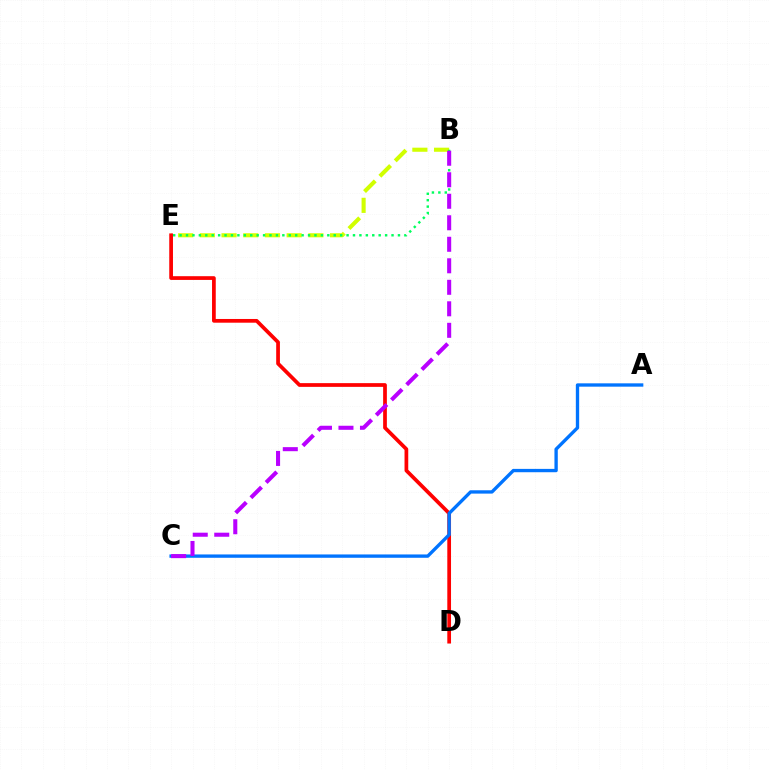{('B', 'E'): [{'color': '#d1ff00', 'line_style': 'dashed', 'thickness': 2.95}, {'color': '#00ff5c', 'line_style': 'dotted', 'thickness': 1.74}], ('D', 'E'): [{'color': '#ff0000', 'line_style': 'solid', 'thickness': 2.68}], ('A', 'C'): [{'color': '#0074ff', 'line_style': 'solid', 'thickness': 2.4}], ('B', 'C'): [{'color': '#b900ff', 'line_style': 'dashed', 'thickness': 2.92}]}